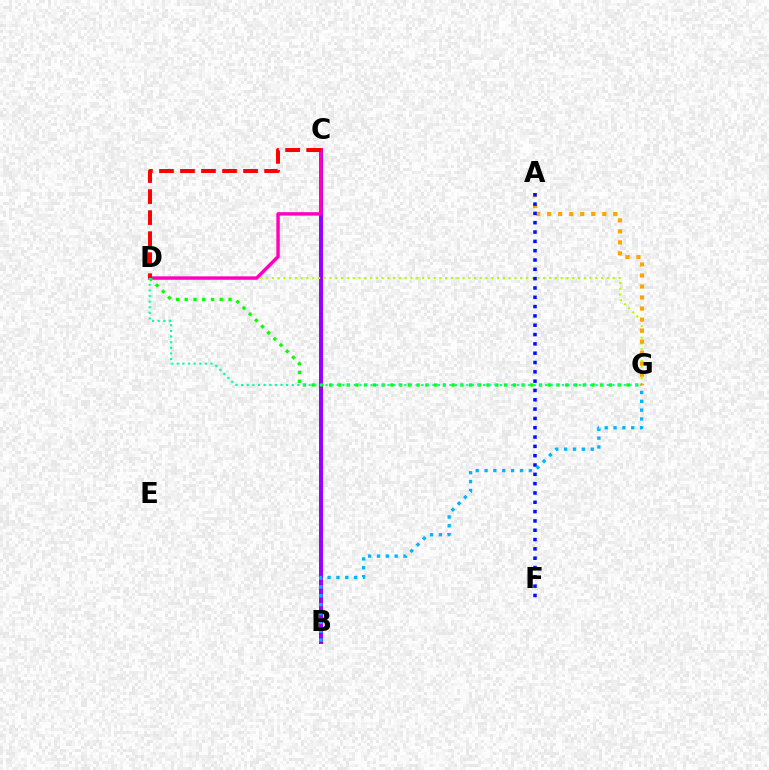{('B', 'C'): [{'color': '#9b00ff', 'line_style': 'solid', 'thickness': 2.87}], ('D', 'G'): [{'color': '#b3ff00', 'line_style': 'dotted', 'thickness': 1.57}, {'color': '#08ff00', 'line_style': 'dotted', 'thickness': 2.38}, {'color': '#00ff9d', 'line_style': 'dotted', 'thickness': 1.53}], ('A', 'G'): [{'color': '#ffa500', 'line_style': 'dotted', 'thickness': 3.0}], ('A', 'F'): [{'color': '#0010ff', 'line_style': 'dotted', 'thickness': 2.53}], ('C', 'D'): [{'color': '#ff00bd', 'line_style': 'solid', 'thickness': 2.47}, {'color': '#ff0000', 'line_style': 'dashed', 'thickness': 2.86}], ('B', 'G'): [{'color': '#00b5ff', 'line_style': 'dotted', 'thickness': 2.4}]}